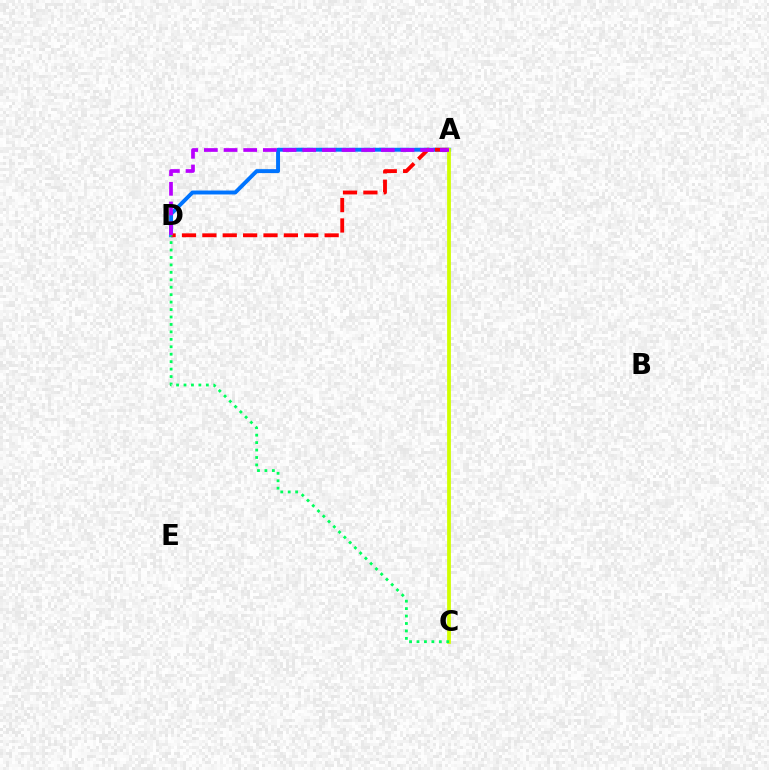{('A', 'D'): [{'color': '#0074ff', 'line_style': 'solid', 'thickness': 2.83}, {'color': '#ff0000', 'line_style': 'dashed', 'thickness': 2.77}, {'color': '#b900ff', 'line_style': 'dashed', 'thickness': 2.67}], ('A', 'C'): [{'color': '#d1ff00', 'line_style': 'solid', 'thickness': 2.71}], ('C', 'D'): [{'color': '#00ff5c', 'line_style': 'dotted', 'thickness': 2.02}]}